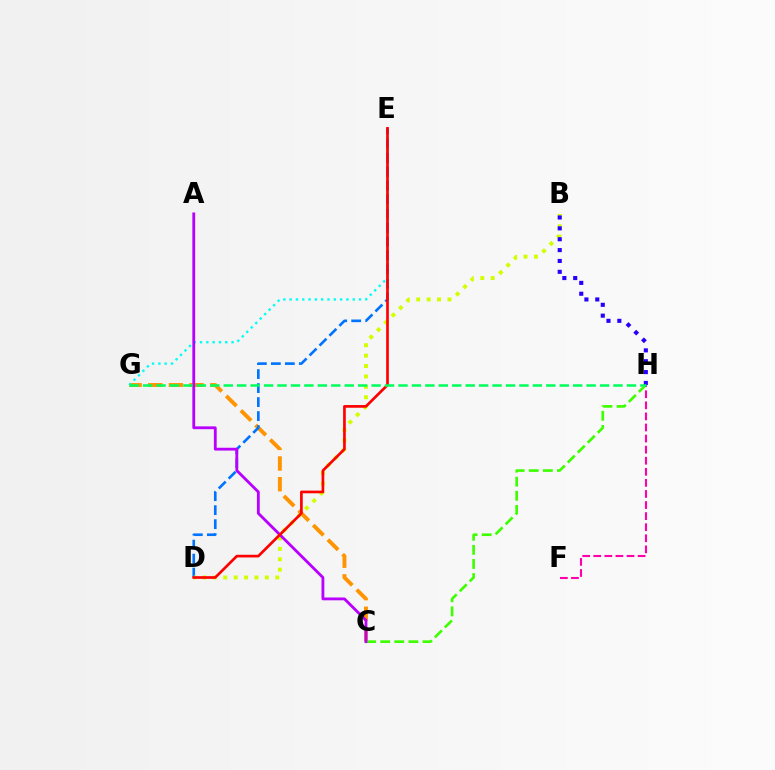{('C', 'G'): [{'color': '#ff9400', 'line_style': 'dashed', 'thickness': 2.81}], ('E', 'G'): [{'color': '#00fff6', 'line_style': 'dotted', 'thickness': 1.71}], ('D', 'E'): [{'color': '#0074ff', 'line_style': 'dashed', 'thickness': 1.9}, {'color': '#ff0000', 'line_style': 'solid', 'thickness': 1.93}], ('B', 'D'): [{'color': '#d1ff00', 'line_style': 'dotted', 'thickness': 2.83}], ('C', 'H'): [{'color': '#3dff00', 'line_style': 'dashed', 'thickness': 1.91}], ('F', 'H'): [{'color': '#ff00ac', 'line_style': 'dashed', 'thickness': 1.5}], ('B', 'H'): [{'color': '#2500ff', 'line_style': 'dotted', 'thickness': 2.95}], ('A', 'C'): [{'color': '#b900ff', 'line_style': 'solid', 'thickness': 2.03}], ('G', 'H'): [{'color': '#00ff5c', 'line_style': 'dashed', 'thickness': 1.83}]}